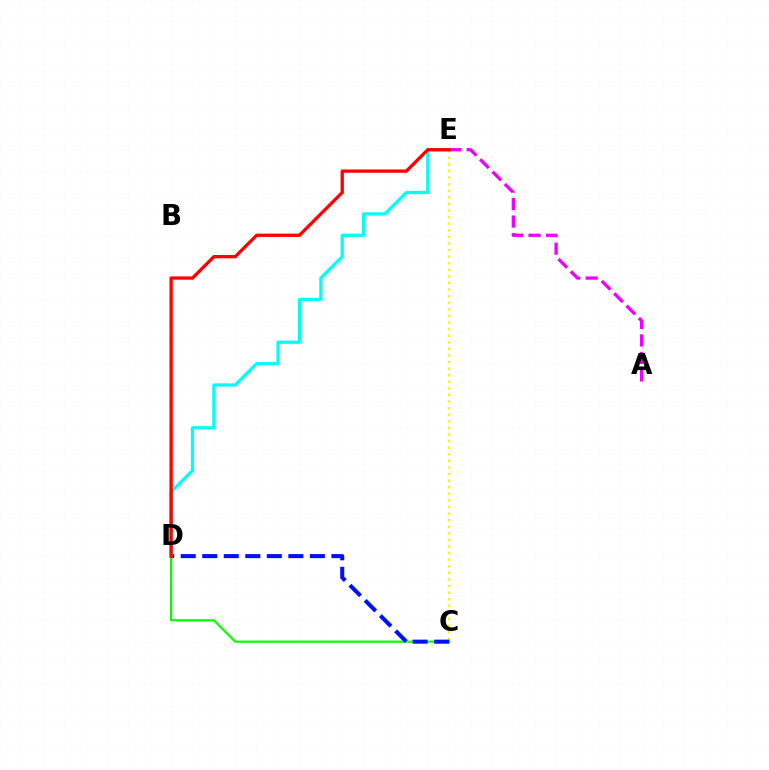{('C', 'E'): [{'color': '#fcf500', 'line_style': 'dotted', 'thickness': 1.79}], ('C', 'D'): [{'color': '#08ff00', 'line_style': 'solid', 'thickness': 1.59}, {'color': '#0010ff', 'line_style': 'dashed', 'thickness': 2.92}], ('A', 'E'): [{'color': '#ee00ff', 'line_style': 'dashed', 'thickness': 2.37}], ('D', 'E'): [{'color': '#00fff6', 'line_style': 'solid', 'thickness': 2.34}, {'color': '#ff0000', 'line_style': 'solid', 'thickness': 2.38}]}